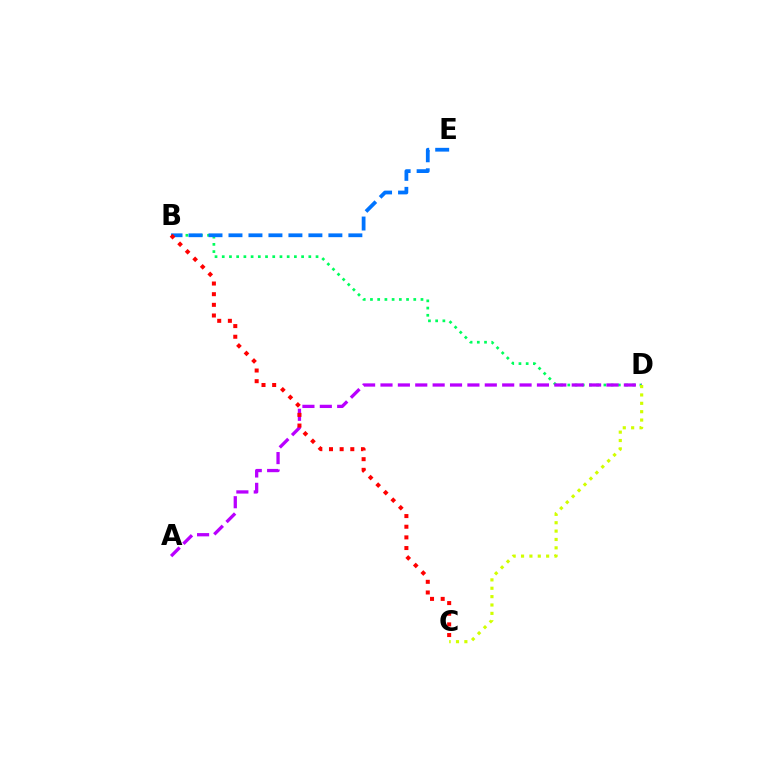{('B', 'D'): [{'color': '#00ff5c', 'line_style': 'dotted', 'thickness': 1.96}], ('A', 'D'): [{'color': '#b900ff', 'line_style': 'dashed', 'thickness': 2.36}], ('B', 'E'): [{'color': '#0074ff', 'line_style': 'dashed', 'thickness': 2.71}], ('C', 'D'): [{'color': '#d1ff00', 'line_style': 'dotted', 'thickness': 2.27}], ('B', 'C'): [{'color': '#ff0000', 'line_style': 'dotted', 'thickness': 2.9}]}